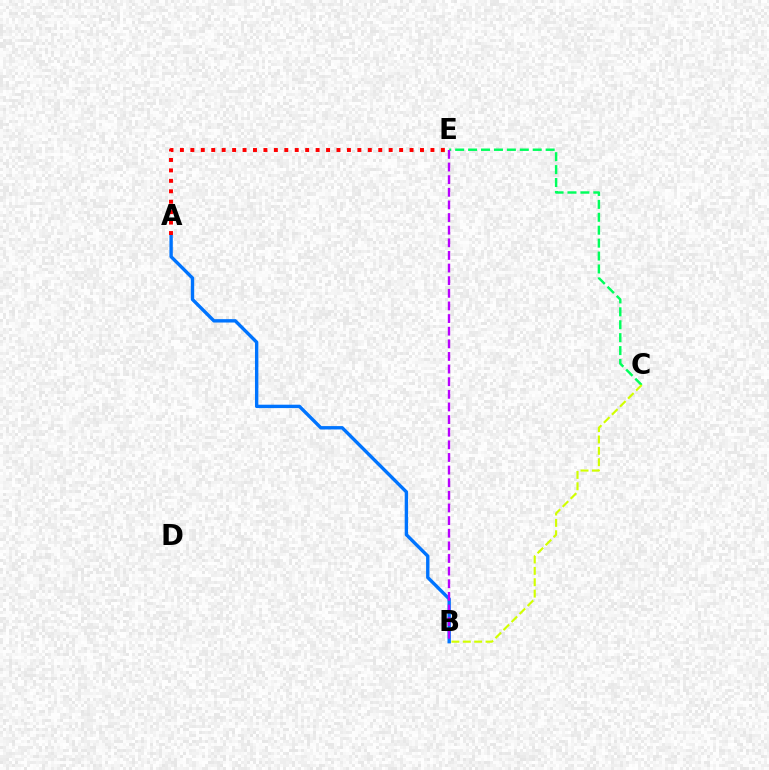{('C', 'E'): [{'color': '#00ff5c', 'line_style': 'dashed', 'thickness': 1.76}], ('A', 'B'): [{'color': '#0074ff', 'line_style': 'solid', 'thickness': 2.43}], ('B', 'C'): [{'color': '#d1ff00', 'line_style': 'dashed', 'thickness': 1.54}], ('A', 'E'): [{'color': '#ff0000', 'line_style': 'dotted', 'thickness': 2.84}], ('B', 'E'): [{'color': '#b900ff', 'line_style': 'dashed', 'thickness': 1.72}]}